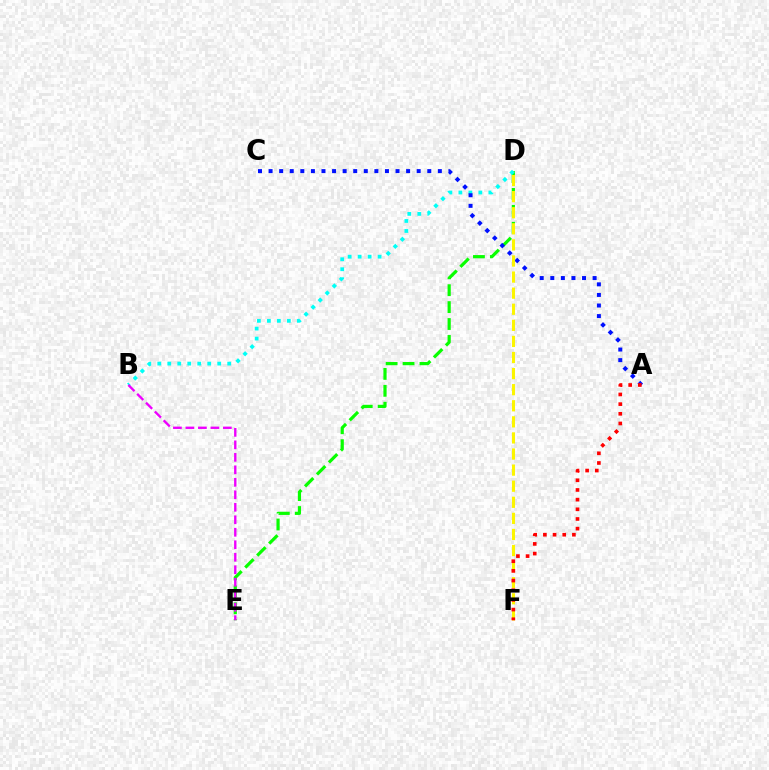{('D', 'E'): [{'color': '#08ff00', 'line_style': 'dashed', 'thickness': 2.3}], ('B', 'D'): [{'color': '#00fff6', 'line_style': 'dotted', 'thickness': 2.71}], ('A', 'C'): [{'color': '#0010ff', 'line_style': 'dotted', 'thickness': 2.87}], ('D', 'F'): [{'color': '#fcf500', 'line_style': 'dashed', 'thickness': 2.19}], ('B', 'E'): [{'color': '#ee00ff', 'line_style': 'dashed', 'thickness': 1.7}], ('A', 'F'): [{'color': '#ff0000', 'line_style': 'dotted', 'thickness': 2.63}]}